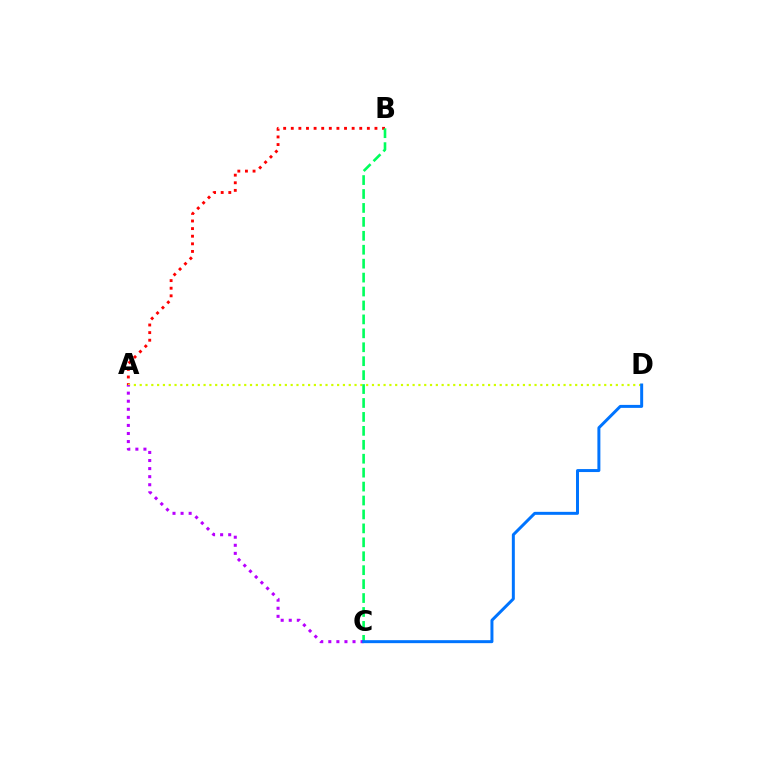{('A', 'B'): [{'color': '#ff0000', 'line_style': 'dotted', 'thickness': 2.07}], ('A', 'D'): [{'color': '#d1ff00', 'line_style': 'dotted', 'thickness': 1.58}], ('B', 'C'): [{'color': '#00ff5c', 'line_style': 'dashed', 'thickness': 1.89}], ('A', 'C'): [{'color': '#b900ff', 'line_style': 'dotted', 'thickness': 2.19}], ('C', 'D'): [{'color': '#0074ff', 'line_style': 'solid', 'thickness': 2.15}]}